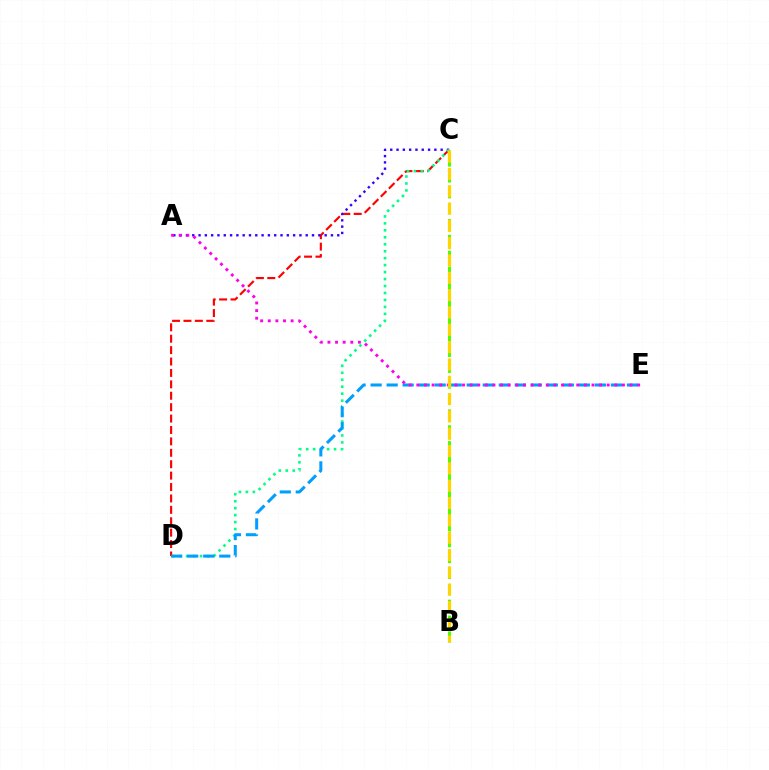{('C', 'D'): [{'color': '#ff0000', 'line_style': 'dashed', 'thickness': 1.55}, {'color': '#00ff86', 'line_style': 'dotted', 'thickness': 1.89}], ('A', 'C'): [{'color': '#3700ff', 'line_style': 'dotted', 'thickness': 1.71}], ('B', 'C'): [{'color': '#4fff00', 'line_style': 'dashed', 'thickness': 2.15}, {'color': '#ffd500', 'line_style': 'dashed', 'thickness': 2.35}], ('D', 'E'): [{'color': '#009eff', 'line_style': 'dashed', 'thickness': 2.18}], ('A', 'E'): [{'color': '#ff00ed', 'line_style': 'dotted', 'thickness': 2.07}]}